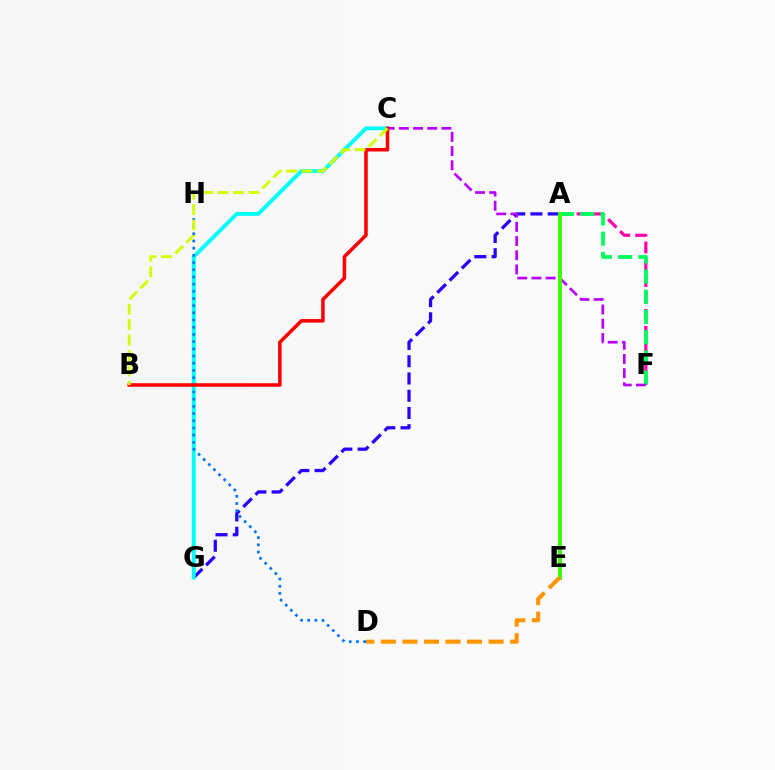{('A', 'F'): [{'color': '#ff00ac', 'line_style': 'dashed', 'thickness': 2.29}, {'color': '#00ff5c', 'line_style': 'dashed', 'thickness': 2.75}], ('A', 'G'): [{'color': '#2500ff', 'line_style': 'dashed', 'thickness': 2.35}], ('C', 'G'): [{'color': '#00fff6', 'line_style': 'solid', 'thickness': 2.81}], ('D', 'H'): [{'color': '#0074ff', 'line_style': 'dotted', 'thickness': 1.95}], ('C', 'F'): [{'color': '#b900ff', 'line_style': 'dashed', 'thickness': 1.93}], ('B', 'C'): [{'color': '#ff0000', 'line_style': 'solid', 'thickness': 2.55}, {'color': '#d1ff00', 'line_style': 'dashed', 'thickness': 2.1}], ('A', 'E'): [{'color': '#3dff00', 'line_style': 'solid', 'thickness': 2.82}], ('D', 'E'): [{'color': '#ff9400', 'line_style': 'dashed', 'thickness': 2.93}]}